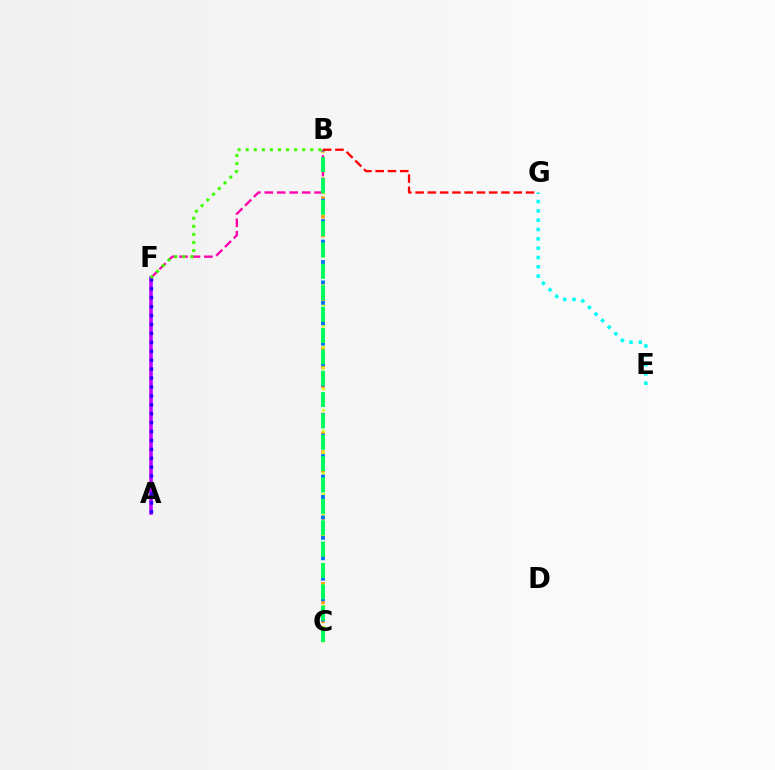{('B', 'C'): [{'color': '#ff9400', 'line_style': 'dotted', 'thickness': 2.56}, {'color': '#d1ff00', 'line_style': 'dotted', 'thickness': 1.9}, {'color': '#0074ff', 'line_style': 'dotted', 'thickness': 2.78}, {'color': '#00ff5c', 'line_style': 'dashed', 'thickness': 2.9}], ('E', 'G'): [{'color': '#00fff6', 'line_style': 'dotted', 'thickness': 2.53}], ('B', 'F'): [{'color': '#ff00ac', 'line_style': 'dashed', 'thickness': 1.69}, {'color': '#3dff00', 'line_style': 'dotted', 'thickness': 2.19}], ('A', 'F'): [{'color': '#b900ff', 'line_style': 'solid', 'thickness': 2.58}, {'color': '#2500ff', 'line_style': 'dotted', 'thickness': 2.42}], ('B', 'G'): [{'color': '#ff0000', 'line_style': 'dashed', 'thickness': 1.67}]}